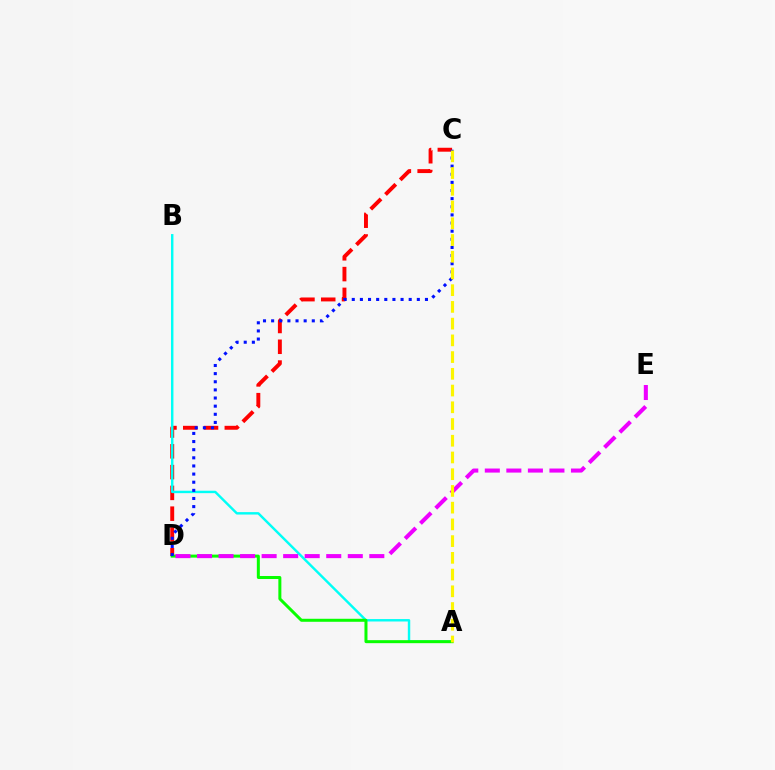{('C', 'D'): [{'color': '#ff0000', 'line_style': 'dashed', 'thickness': 2.82}, {'color': '#0010ff', 'line_style': 'dotted', 'thickness': 2.21}], ('A', 'B'): [{'color': '#00fff6', 'line_style': 'solid', 'thickness': 1.75}], ('A', 'D'): [{'color': '#08ff00', 'line_style': 'solid', 'thickness': 2.16}], ('D', 'E'): [{'color': '#ee00ff', 'line_style': 'dashed', 'thickness': 2.93}], ('A', 'C'): [{'color': '#fcf500', 'line_style': 'dashed', 'thickness': 2.27}]}